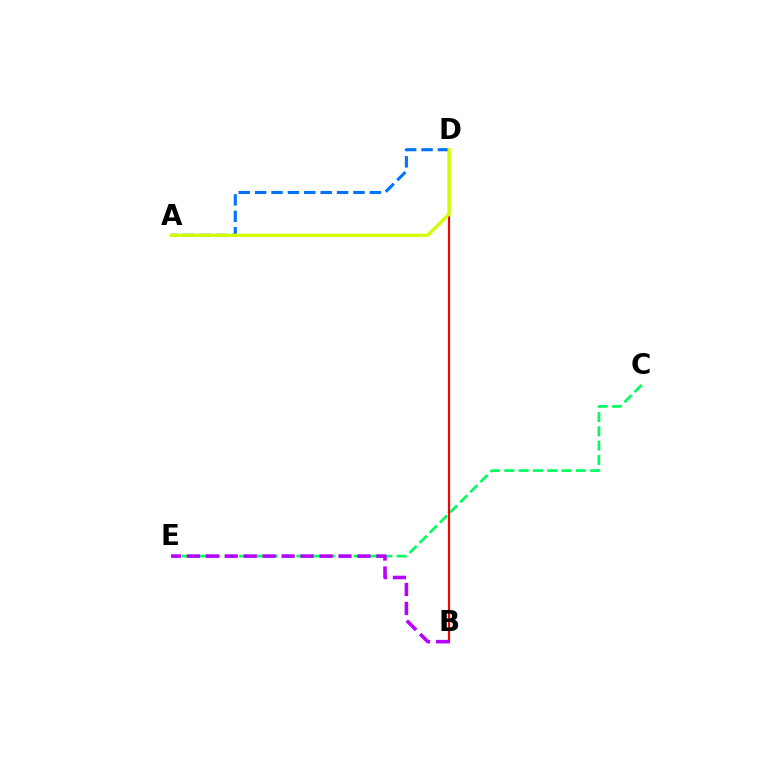{('A', 'D'): [{'color': '#0074ff', 'line_style': 'dashed', 'thickness': 2.23}, {'color': '#d1ff00', 'line_style': 'solid', 'thickness': 2.34}], ('C', 'E'): [{'color': '#00ff5c', 'line_style': 'dashed', 'thickness': 1.94}], ('B', 'D'): [{'color': '#ff0000', 'line_style': 'solid', 'thickness': 1.59}], ('B', 'E'): [{'color': '#b900ff', 'line_style': 'dashed', 'thickness': 2.57}]}